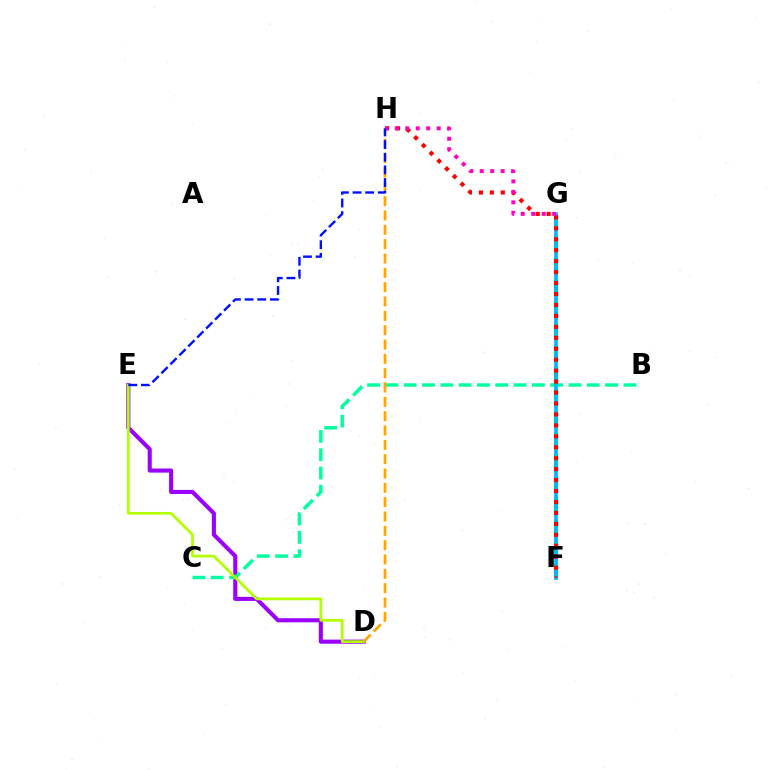{('D', 'E'): [{'color': '#9b00ff', 'line_style': 'solid', 'thickness': 2.94}, {'color': '#b3ff00', 'line_style': 'solid', 'thickness': 1.96}], ('B', 'C'): [{'color': '#00ff9d', 'line_style': 'dashed', 'thickness': 2.49}], ('F', 'G'): [{'color': '#08ff00', 'line_style': 'dashed', 'thickness': 2.96}, {'color': '#00b5ff', 'line_style': 'solid', 'thickness': 2.65}], ('F', 'H'): [{'color': '#ff0000', 'line_style': 'dotted', 'thickness': 2.97}], ('D', 'H'): [{'color': '#ffa500', 'line_style': 'dashed', 'thickness': 1.95}], ('G', 'H'): [{'color': '#ff00bd', 'line_style': 'dotted', 'thickness': 2.85}], ('E', 'H'): [{'color': '#0010ff', 'line_style': 'dashed', 'thickness': 1.72}]}